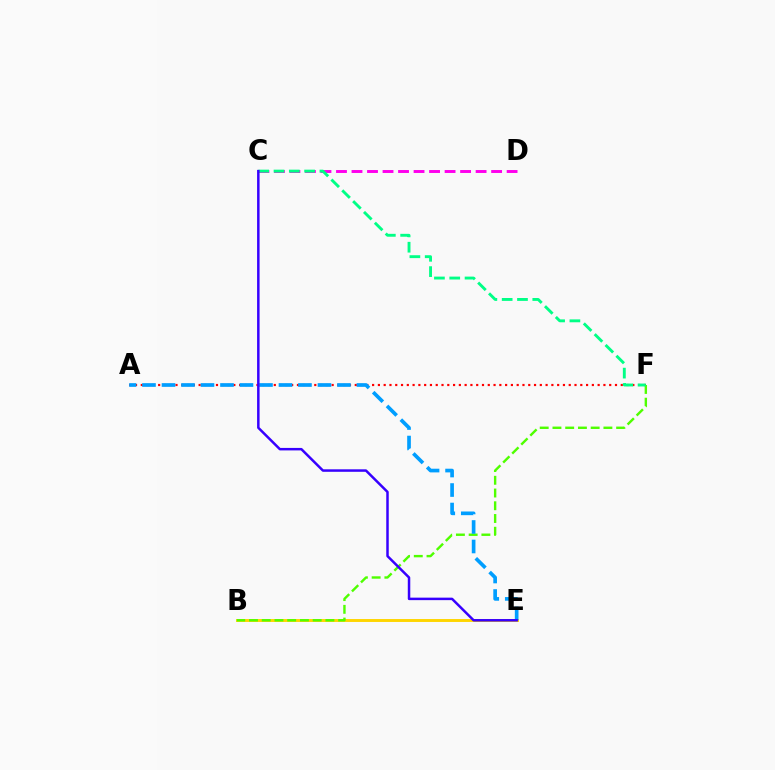{('B', 'E'): [{'color': '#ffd500', 'line_style': 'solid', 'thickness': 2.11}], ('A', 'F'): [{'color': '#ff0000', 'line_style': 'dotted', 'thickness': 1.57}], ('C', 'D'): [{'color': '#ff00ed', 'line_style': 'dashed', 'thickness': 2.11}], ('B', 'F'): [{'color': '#4fff00', 'line_style': 'dashed', 'thickness': 1.73}], ('A', 'E'): [{'color': '#009eff', 'line_style': 'dashed', 'thickness': 2.65}], ('C', 'F'): [{'color': '#00ff86', 'line_style': 'dashed', 'thickness': 2.08}], ('C', 'E'): [{'color': '#3700ff', 'line_style': 'solid', 'thickness': 1.79}]}